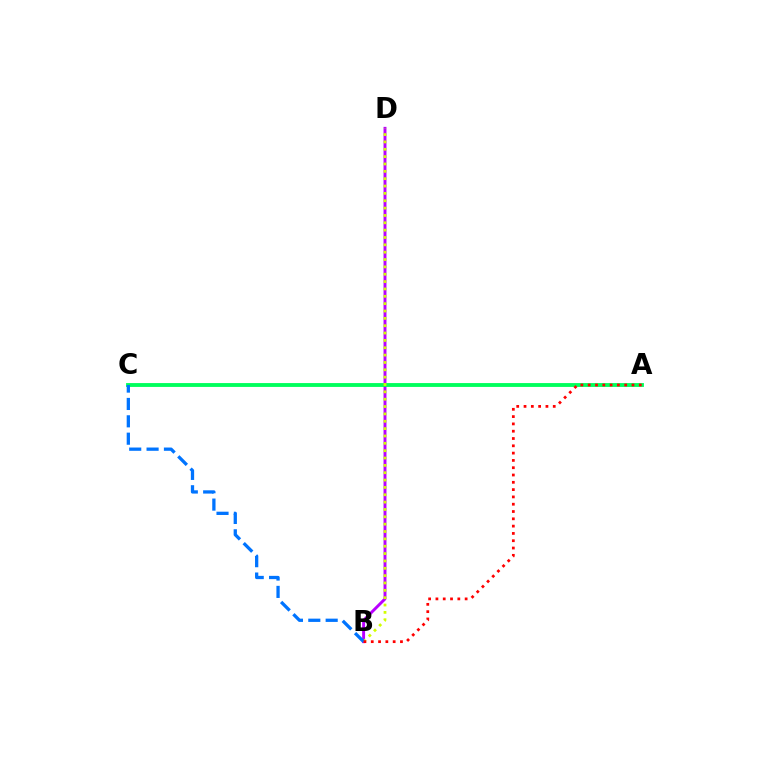{('B', 'D'): [{'color': '#b900ff', 'line_style': 'solid', 'thickness': 2.11}, {'color': '#d1ff00', 'line_style': 'dotted', 'thickness': 2.0}], ('A', 'C'): [{'color': '#00ff5c', 'line_style': 'solid', 'thickness': 2.77}], ('B', 'C'): [{'color': '#0074ff', 'line_style': 'dashed', 'thickness': 2.36}], ('A', 'B'): [{'color': '#ff0000', 'line_style': 'dotted', 'thickness': 1.98}]}